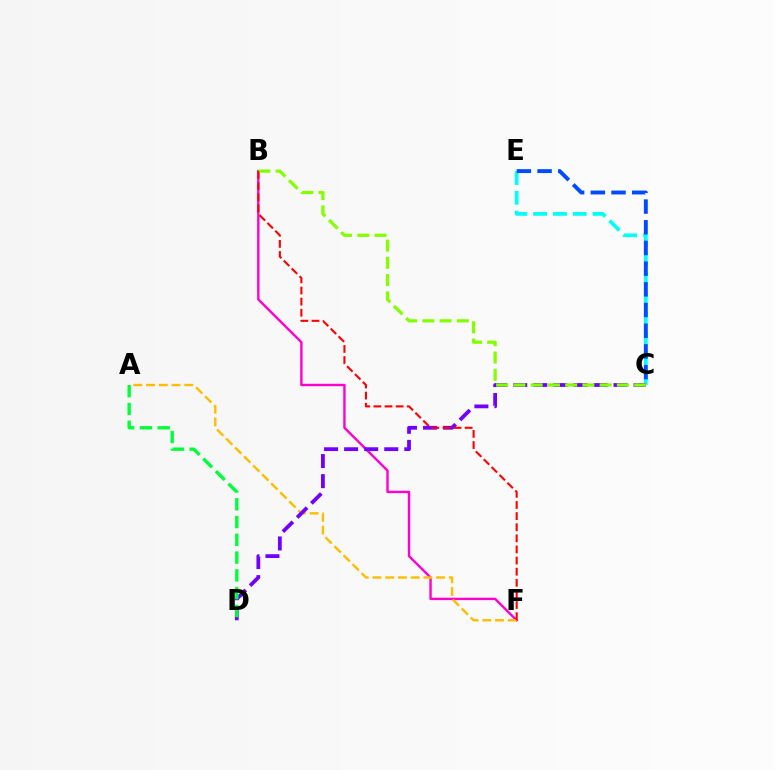{('C', 'E'): [{'color': '#00fff6', 'line_style': 'dashed', 'thickness': 2.69}, {'color': '#004bff', 'line_style': 'dashed', 'thickness': 2.81}], ('B', 'F'): [{'color': '#ff00cf', 'line_style': 'solid', 'thickness': 1.72}, {'color': '#ff0000', 'line_style': 'dashed', 'thickness': 1.51}], ('A', 'F'): [{'color': '#ffbd00', 'line_style': 'dashed', 'thickness': 1.73}], ('C', 'D'): [{'color': '#7200ff', 'line_style': 'dashed', 'thickness': 2.73}], ('B', 'C'): [{'color': '#84ff00', 'line_style': 'dashed', 'thickness': 2.34}], ('A', 'D'): [{'color': '#00ff39', 'line_style': 'dashed', 'thickness': 2.42}]}